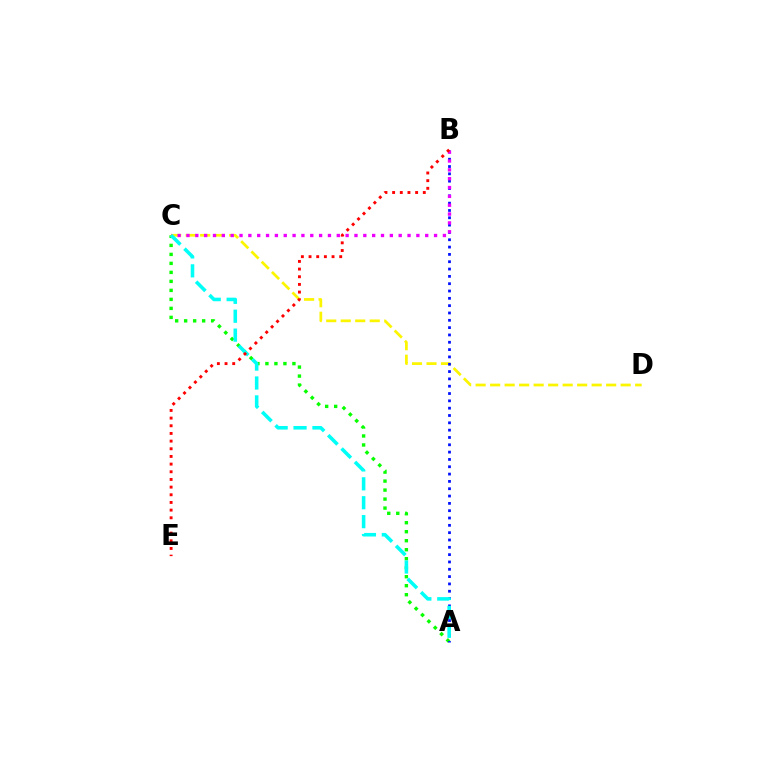{('C', 'D'): [{'color': '#fcf500', 'line_style': 'dashed', 'thickness': 1.97}], ('A', 'C'): [{'color': '#08ff00', 'line_style': 'dotted', 'thickness': 2.45}, {'color': '#00fff6', 'line_style': 'dashed', 'thickness': 2.57}], ('A', 'B'): [{'color': '#0010ff', 'line_style': 'dotted', 'thickness': 1.99}], ('B', 'C'): [{'color': '#ee00ff', 'line_style': 'dotted', 'thickness': 2.4}], ('B', 'E'): [{'color': '#ff0000', 'line_style': 'dotted', 'thickness': 2.08}]}